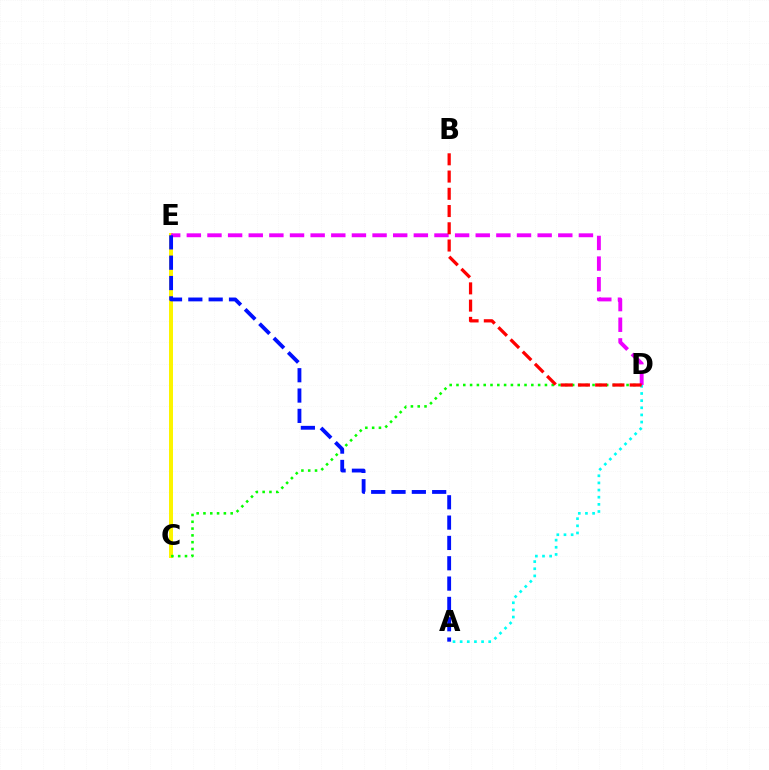{('C', 'E'): [{'color': '#fcf500', 'line_style': 'solid', 'thickness': 2.88}], ('C', 'D'): [{'color': '#08ff00', 'line_style': 'dotted', 'thickness': 1.85}], ('D', 'E'): [{'color': '#ee00ff', 'line_style': 'dashed', 'thickness': 2.8}], ('A', 'D'): [{'color': '#00fff6', 'line_style': 'dotted', 'thickness': 1.94}], ('B', 'D'): [{'color': '#ff0000', 'line_style': 'dashed', 'thickness': 2.34}], ('A', 'E'): [{'color': '#0010ff', 'line_style': 'dashed', 'thickness': 2.76}]}